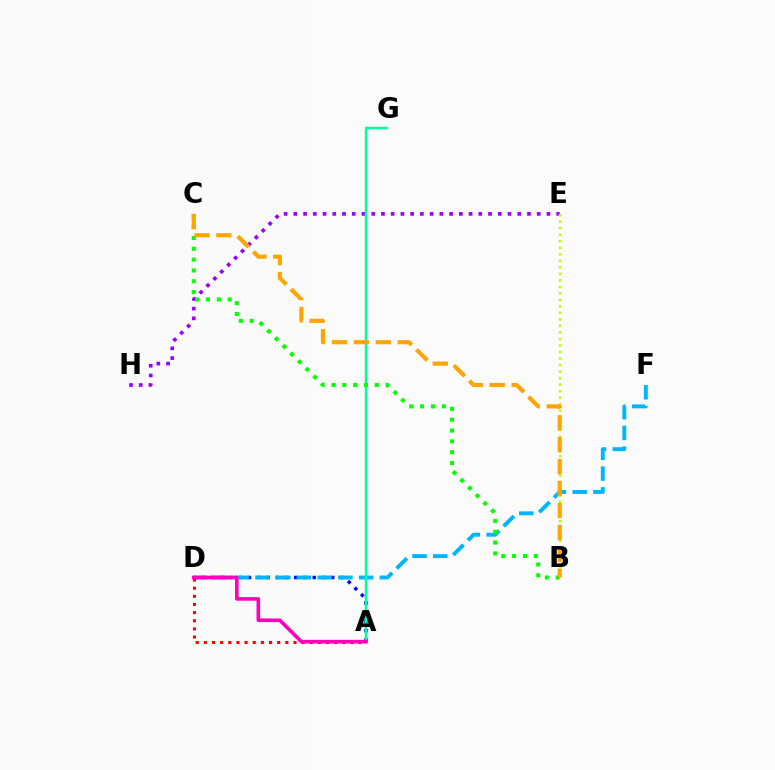{('E', 'H'): [{'color': '#9b00ff', 'line_style': 'dotted', 'thickness': 2.65}], ('B', 'E'): [{'color': '#b3ff00', 'line_style': 'dotted', 'thickness': 1.77}], ('A', 'D'): [{'color': '#0010ff', 'line_style': 'dotted', 'thickness': 2.51}, {'color': '#ff0000', 'line_style': 'dotted', 'thickness': 2.21}, {'color': '#ff00bd', 'line_style': 'solid', 'thickness': 2.59}], ('D', 'F'): [{'color': '#00b5ff', 'line_style': 'dashed', 'thickness': 2.82}], ('A', 'G'): [{'color': '#00ff9d', 'line_style': 'solid', 'thickness': 1.77}], ('B', 'C'): [{'color': '#08ff00', 'line_style': 'dotted', 'thickness': 2.94}, {'color': '#ffa500', 'line_style': 'dashed', 'thickness': 2.98}]}